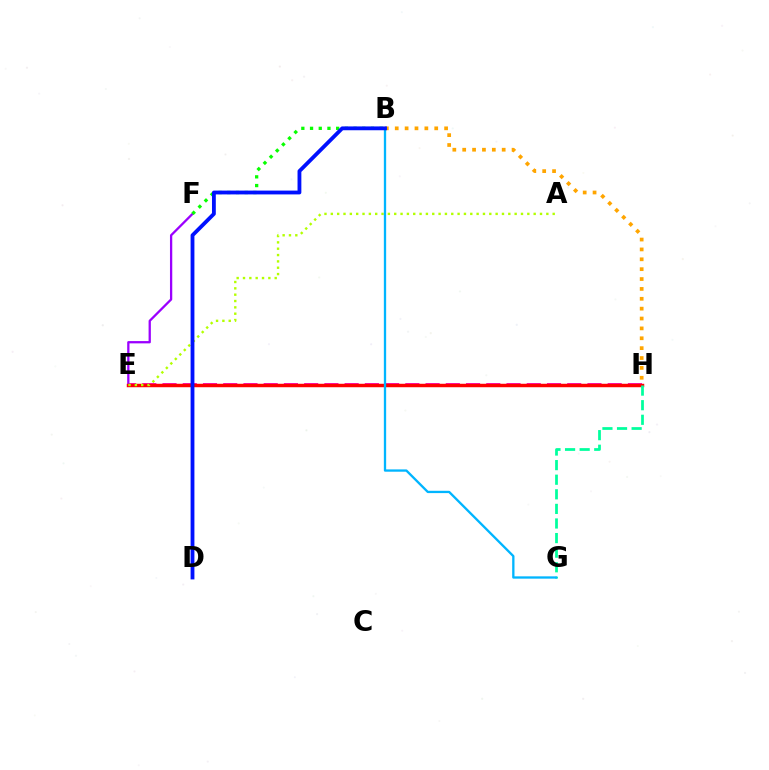{('E', 'H'): [{'color': '#ff00bd', 'line_style': 'dashed', 'thickness': 2.75}, {'color': '#ff0000', 'line_style': 'solid', 'thickness': 2.49}], ('B', 'H'): [{'color': '#ffa500', 'line_style': 'dotted', 'thickness': 2.68}], ('E', 'F'): [{'color': '#9b00ff', 'line_style': 'solid', 'thickness': 1.64}], ('G', 'H'): [{'color': '#00ff9d', 'line_style': 'dashed', 'thickness': 1.98}], ('B', 'F'): [{'color': '#08ff00', 'line_style': 'dotted', 'thickness': 2.36}], ('A', 'E'): [{'color': '#b3ff00', 'line_style': 'dotted', 'thickness': 1.72}], ('B', 'G'): [{'color': '#00b5ff', 'line_style': 'solid', 'thickness': 1.66}], ('B', 'D'): [{'color': '#0010ff', 'line_style': 'solid', 'thickness': 2.75}]}